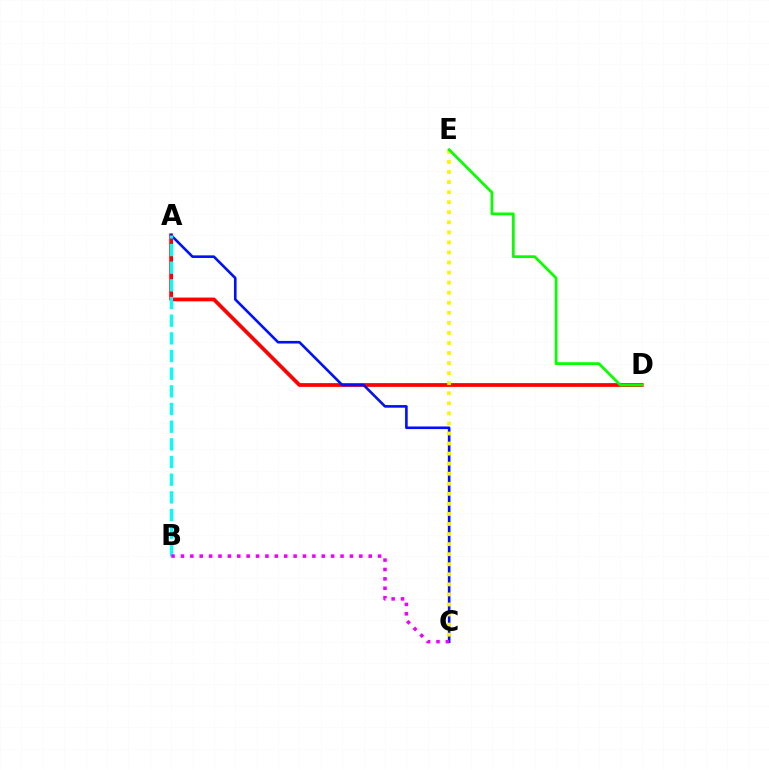{('A', 'D'): [{'color': '#ff0000', 'line_style': 'solid', 'thickness': 2.71}], ('A', 'C'): [{'color': '#0010ff', 'line_style': 'solid', 'thickness': 1.88}], ('C', 'E'): [{'color': '#fcf500', 'line_style': 'dotted', 'thickness': 2.73}], ('A', 'B'): [{'color': '#00fff6', 'line_style': 'dashed', 'thickness': 2.4}], ('D', 'E'): [{'color': '#08ff00', 'line_style': 'solid', 'thickness': 1.99}], ('B', 'C'): [{'color': '#ee00ff', 'line_style': 'dotted', 'thickness': 2.55}]}